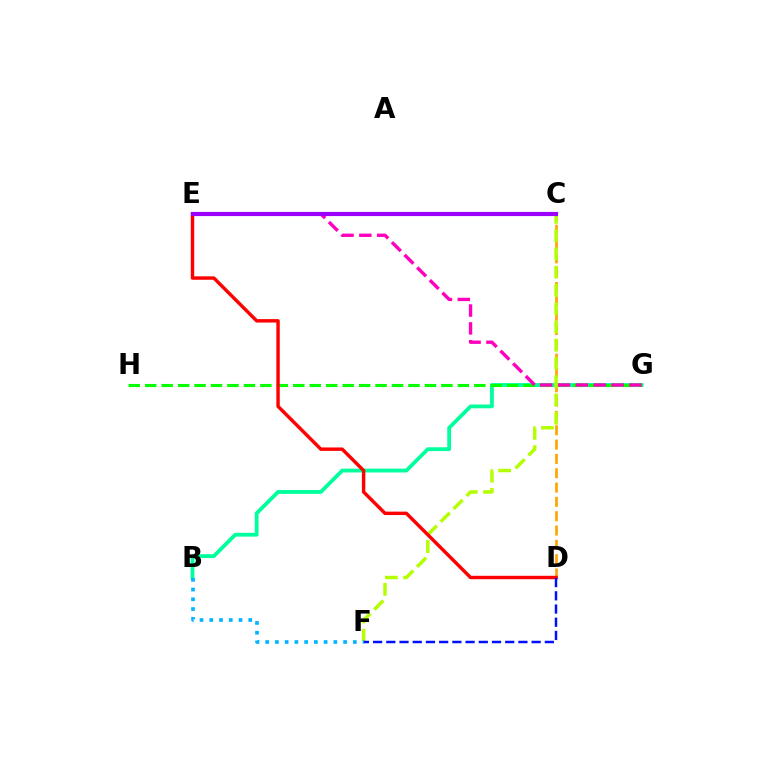{('C', 'D'): [{'color': '#ffa500', 'line_style': 'dashed', 'thickness': 1.95}], ('B', 'G'): [{'color': '#00ff9d', 'line_style': 'solid', 'thickness': 2.75}], ('G', 'H'): [{'color': '#08ff00', 'line_style': 'dashed', 'thickness': 2.24}], ('E', 'G'): [{'color': '#ff00bd', 'line_style': 'dashed', 'thickness': 2.43}], ('C', 'F'): [{'color': '#b3ff00', 'line_style': 'dashed', 'thickness': 2.48}], ('B', 'F'): [{'color': '#00b5ff', 'line_style': 'dotted', 'thickness': 2.65}], ('D', 'E'): [{'color': '#ff0000', 'line_style': 'solid', 'thickness': 2.46}], ('D', 'F'): [{'color': '#0010ff', 'line_style': 'dashed', 'thickness': 1.79}], ('C', 'E'): [{'color': '#9b00ff', 'line_style': 'solid', 'thickness': 3.0}]}